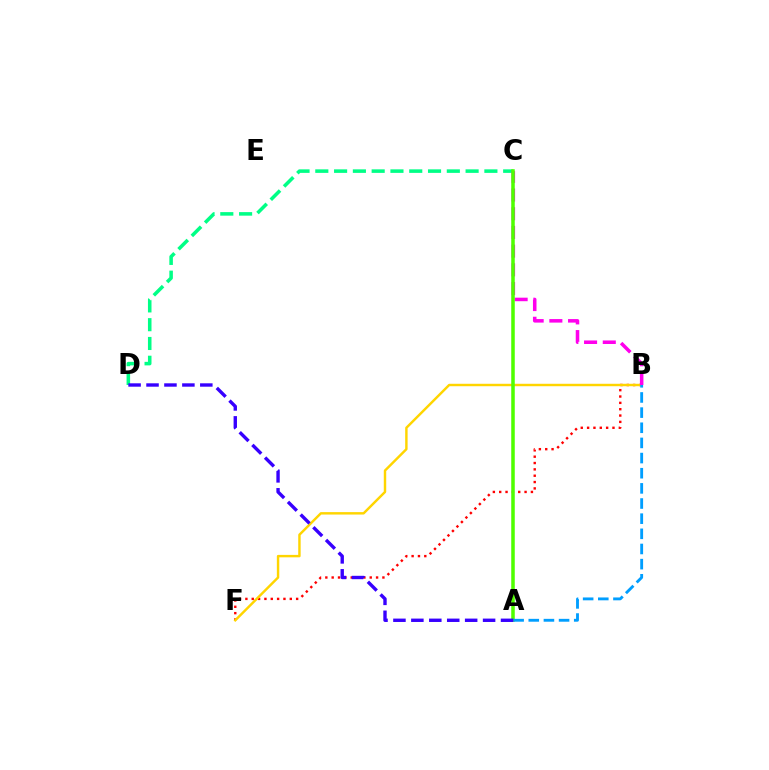{('B', 'F'): [{'color': '#ff0000', 'line_style': 'dotted', 'thickness': 1.72}, {'color': '#ffd500', 'line_style': 'solid', 'thickness': 1.75}], ('C', 'D'): [{'color': '#00ff86', 'line_style': 'dashed', 'thickness': 2.55}], ('B', 'C'): [{'color': '#ff00ed', 'line_style': 'dashed', 'thickness': 2.54}], ('A', 'C'): [{'color': '#4fff00', 'line_style': 'solid', 'thickness': 2.53}], ('A', 'B'): [{'color': '#009eff', 'line_style': 'dashed', 'thickness': 2.06}], ('A', 'D'): [{'color': '#3700ff', 'line_style': 'dashed', 'thickness': 2.44}]}